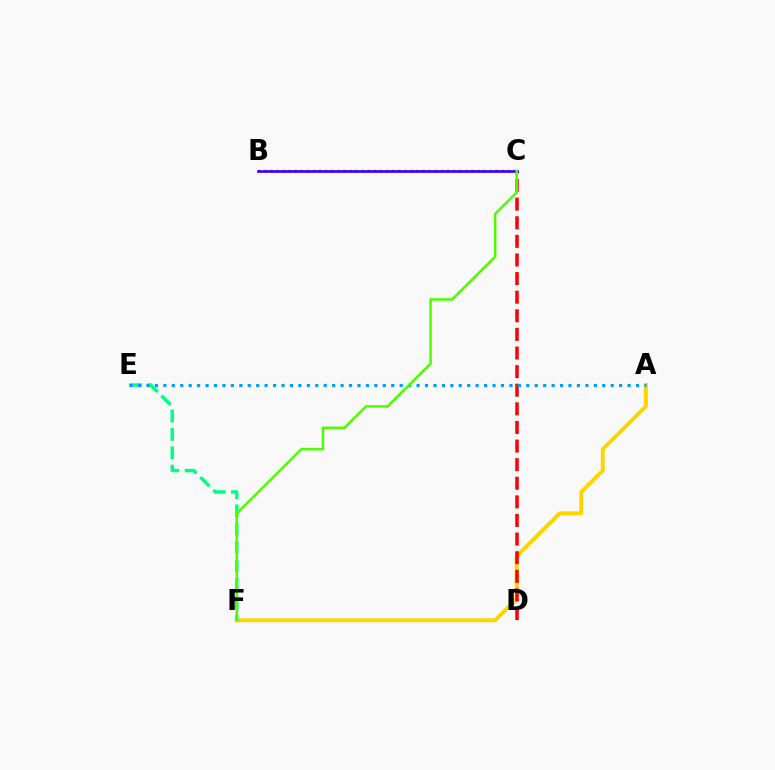{('A', 'F'): [{'color': '#ffd500', 'line_style': 'solid', 'thickness': 2.83}], ('B', 'C'): [{'color': '#ff00ed', 'line_style': 'dotted', 'thickness': 1.66}, {'color': '#3700ff', 'line_style': 'solid', 'thickness': 1.93}], ('C', 'D'): [{'color': '#ff0000', 'line_style': 'dashed', 'thickness': 2.53}], ('E', 'F'): [{'color': '#00ff86', 'line_style': 'dashed', 'thickness': 2.49}], ('A', 'E'): [{'color': '#009eff', 'line_style': 'dotted', 'thickness': 2.29}], ('C', 'F'): [{'color': '#4fff00', 'line_style': 'solid', 'thickness': 1.82}]}